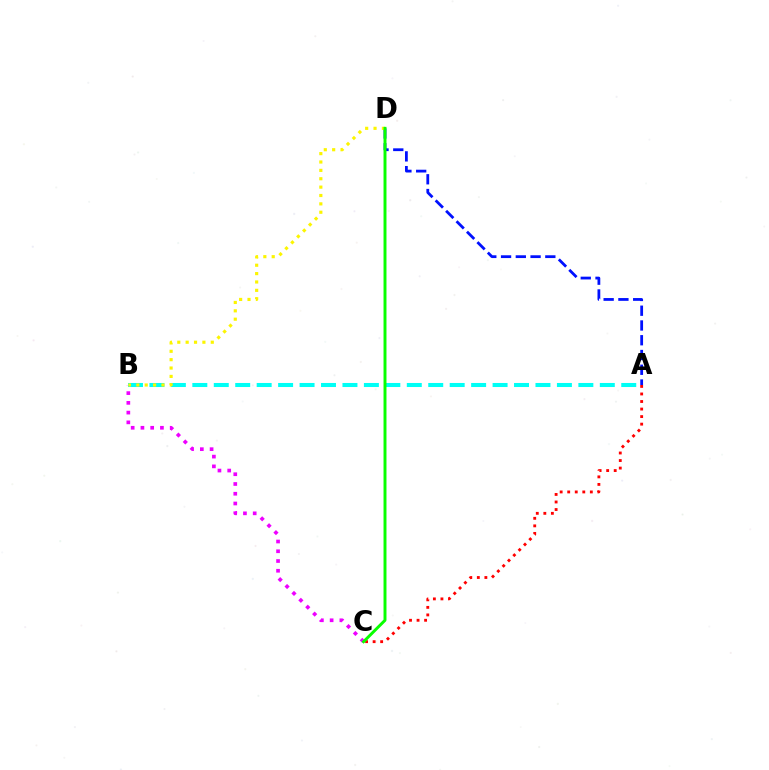{('A', 'D'): [{'color': '#0010ff', 'line_style': 'dashed', 'thickness': 2.01}], ('A', 'C'): [{'color': '#ff0000', 'line_style': 'dotted', 'thickness': 2.05}], ('B', 'C'): [{'color': '#ee00ff', 'line_style': 'dotted', 'thickness': 2.65}], ('A', 'B'): [{'color': '#00fff6', 'line_style': 'dashed', 'thickness': 2.91}], ('B', 'D'): [{'color': '#fcf500', 'line_style': 'dotted', 'thickness': 2.27}], ('C', 'D'): [{'color': '#08ff00', 'line_style': 'solid', 'thickness': 2.13}]}